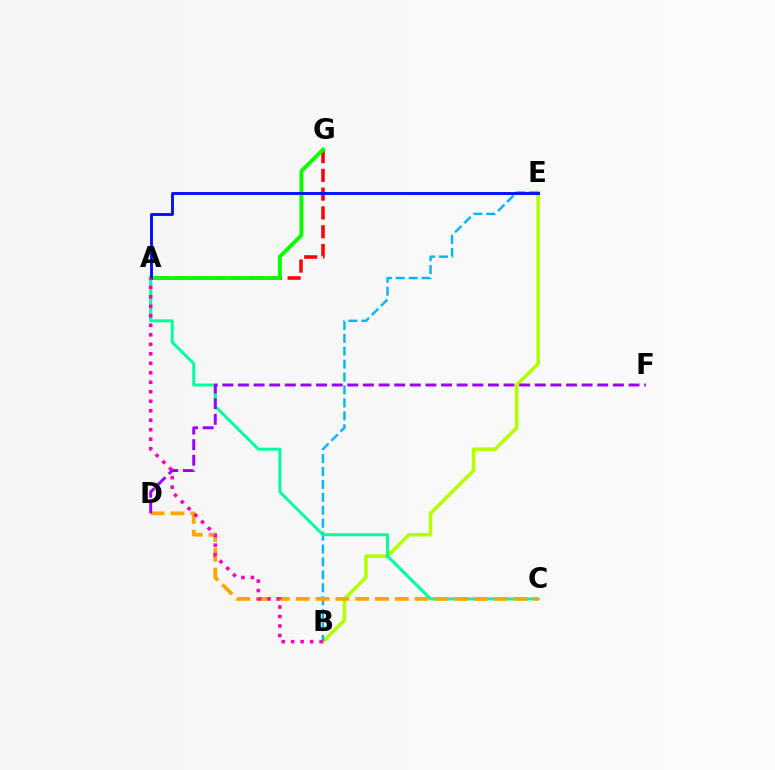{('B', 'E'): [{'color': '#b3ff00', 'line_style': 'solid', 'thickness': 2.56}, {'color': '#00b5ff', 'line_style': 'dashed', 'thickness': 1.76}], ('A', 'G'): [{'color': '#ff0000', 'line_style': 'dashed', 'thickness': 2.55}, {'color': '#08ff00', 'line_style': 'solid', 'thickness': 2.8}], ('A', 'C'): [{'color': '#00ff9d', 'line_style': 'solid', 'thickness': 2.16}], ('C', 'D'): [{'color': '#ffa500', 'line_style': 'dashed', 'thickness': 2.69}], ('A', 'E'): [{'color': '#0010ff', 'line_style': 'solid', 'thickness': 2.09}], ('A', 'B'): [{'color': '#ff00bd', 'line_style': 'dotted', 'thickness': 2.58}], ('D', 'F'): [{'color': '#9b00ff', 'line_style': 'dashed', 'thickness': 2.12}]}